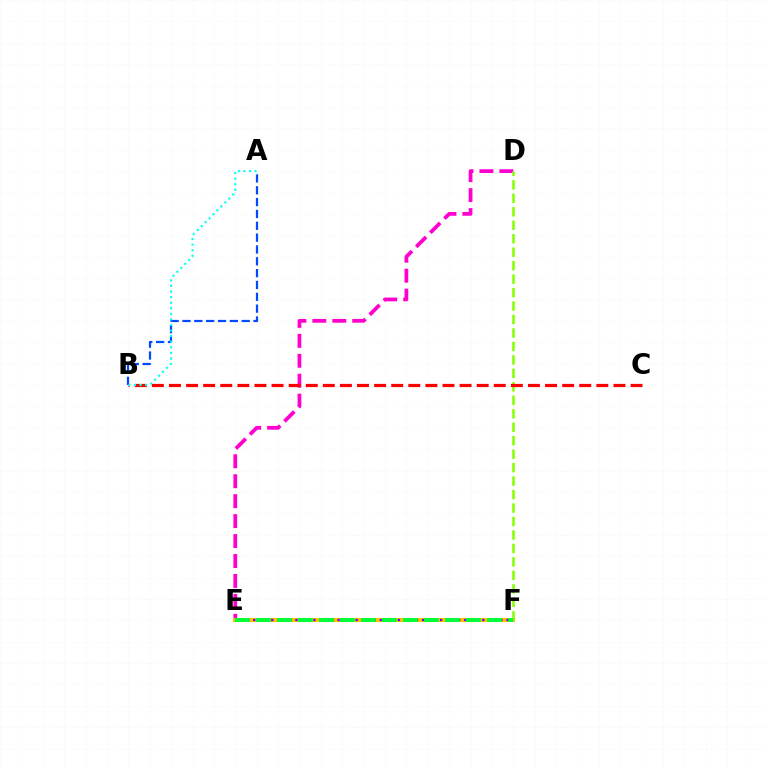{('D', 'E'): [{'color': '#ff00cf', 'line_style': 'dashed', 'thickness': 2.71}], ('A', 'B'): [{'color': '#004bff', 'line_style': 'dashed', 'thickness': 1.61}, {'color': '#00fff6', 'line_style': 'dotted', 'thickness': 1.51}], ('E', 'F'): [{'color': '#ffbd00', 'line_style': 'solid', 'thickness': 2.94}, {'color': '#7200ff', 'line_style': 'dotted', 'thickness': 1.64}, {'color': '#00ff39', 'line_style': 'dashed', 'thickness': 2.85}], ('D', 'F'): [{'color': '#84ff00', 'line_style': 'dashed', 'thickness': 1.83}], ('B', 'C'): [{'color': '#ff0000', 'line_style': 'dashed', 'thickness': 2.32}]}